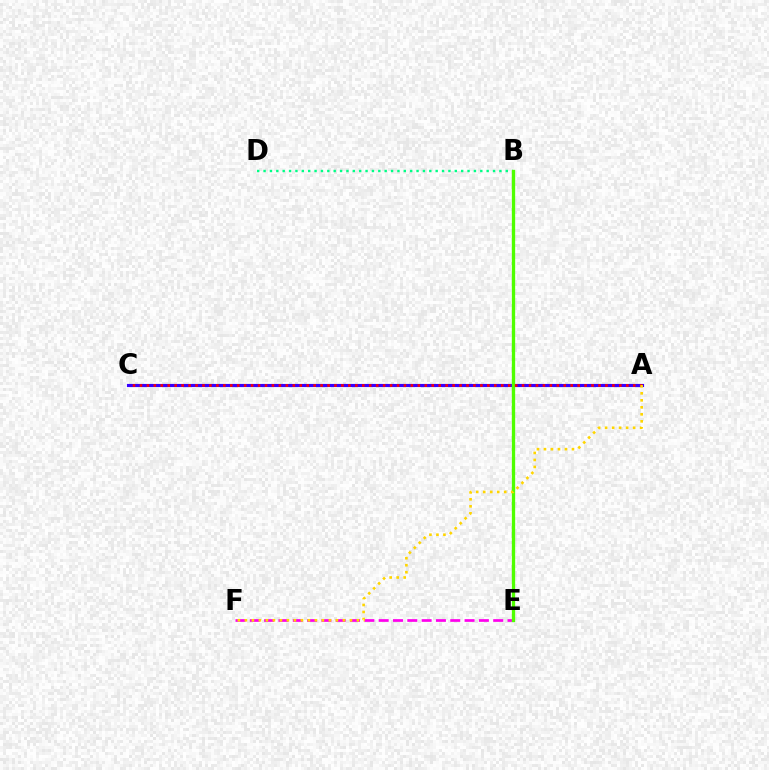{('B', 'E'): [{'color': '#009eff', 'line_style': 'dashed', 'thickness': 1.81}, {'color': '#4fff00', 'line_style': 'solid', 'thickness': 2.39}], ('B', 'D'): [{'color': '#00ff86', 'line_style': 'dotted', 'thickness': 1.73}], ('A', 'C'): [{'color': '#3700ff', 'line_style': 'solid', 'thickness': 2.27}, {'color': '#ff0000', 'line_style': 'dotted', 'thickness': 1.89}], ('E', 'F'): [{'color': '#ff00ed', 'line_style': 'dashed', 'thickness': 1.94}], ('A', 'F'): [{'color': '#ffd500', 'line_style': 'dotted', 'thickness': 1.9}]}